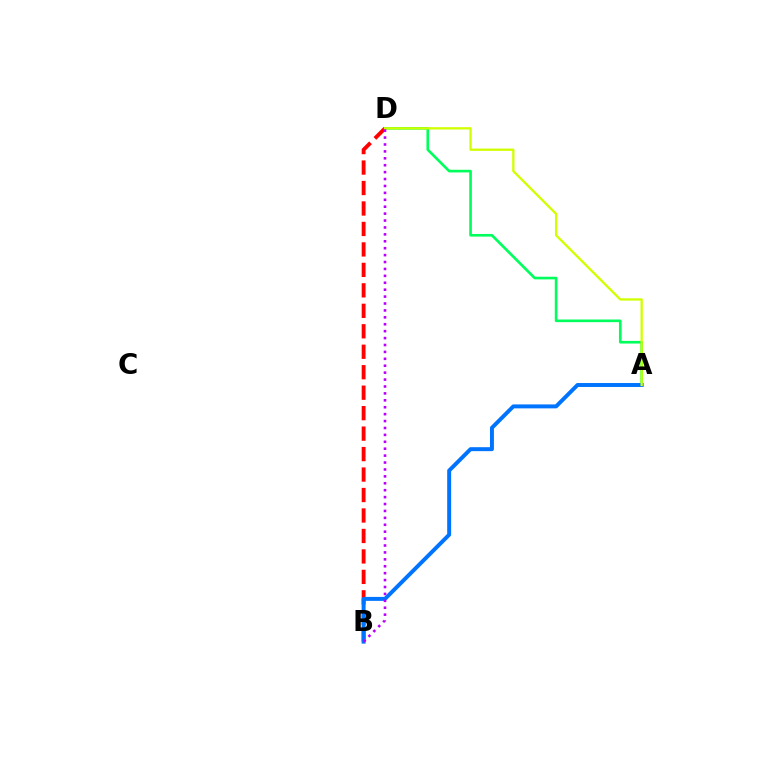{('A', 'D'): [{'color': '#00ff5c', 'line_style': 'solid', 'thickness': 1.91}, {'color': '#d1ff00', 'line_style': 'solid', 'thickness': 1.66}], ('B', 'D'): [{'color': '#ff0000', 'line_style': 'dashed', 'thickness': 2.78}, {'color': '#b900ff', 'line_style': 'dotted', 'thickness': 1.88}], ('A', 'B'): [{'color': '#0074ff', 'line_style': 'solid', 'thickness': 2.84}]}